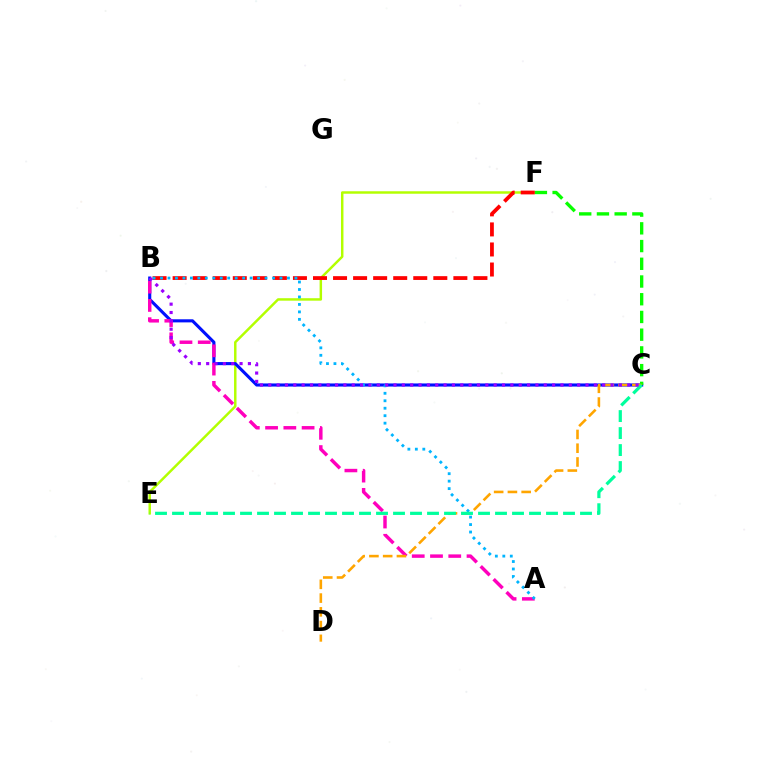{('E', 'F'): [{'color': '#b3ff00', 'line_style': 'solid', 'thickness': 1.78}], ('B', 'C'): [{'color': '#0010ff', 'line_style': 'solid', 'thickness': 2.24}, {'color': '#9b00ff', 'line_style': 'dotted', 'thickness': 2.27}], ('A', 'B'): [{'color': '#ff00bd', 'line_style': 'dashed', 'thickness': 2.48}, {'color': '#00b5ff', 'line_style': 'dotted', 'thickness': 2.03}], ('C', 'F'): [{'color': '#08ff00', 'line_style': 'dashed', 'thickness': 2.41}], ('B', 'F'): [{'color': '#ff0000', 'line_style': 'dashed', 'thickness': 2.72}], ('C', 'D'): [{'color': '#ffa500', 'line_style': 'dashed', 'thickness': 1.87}], ('C', 'E'): [{'color': '#00ff9d', 'line_style': 'dashed', 'thickness': 2.31}]}